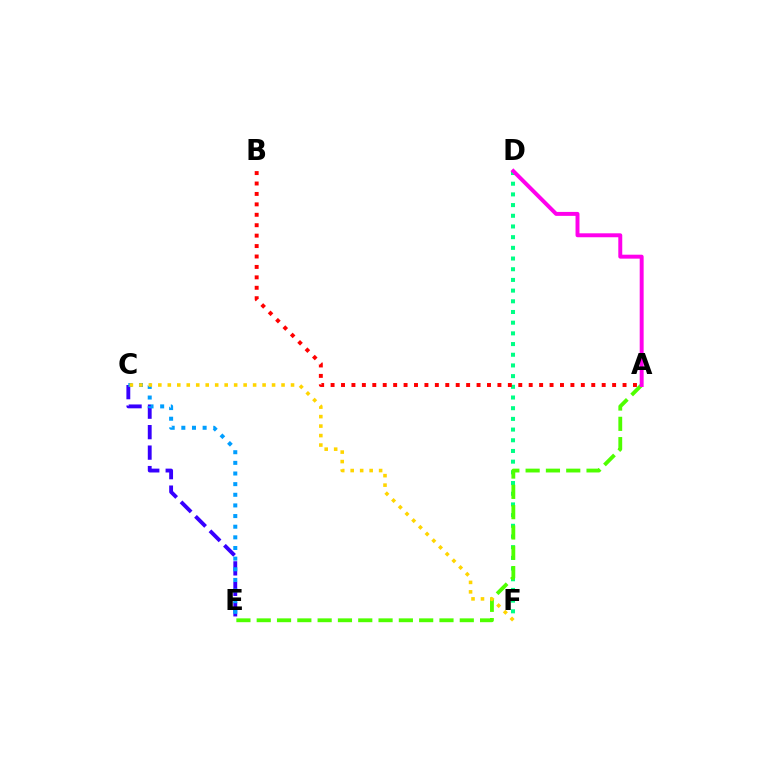{('D', 'F'): [{'color': '#00ff86', 'line_style': 'dotted', 'thickness': 2.9}], ('C', 'E'): [{'color': '#3700ff', 'line_style': 'dashed', 'thickness': 2.78}, {'color': '#009eff', 'line_style': 'dotted', 'thickness': 2.89}], ('A', 'E'): [{'color': '#4fff00', 'line_style': 'dashed', 'thickness': 2.76}], ('A', 'B'): [{'color': '#ff0000', 'line_style': 'dotted', 'thickness': 2.83}], ('C', 'F'): [{'color': '#ffd500', 'line_style': 'dotted', 'thickness': 2.58}], ('A', 'D'): [{'color': '#ff00ed', 'line_style': 'solid', 'thickness': 2.84}]}